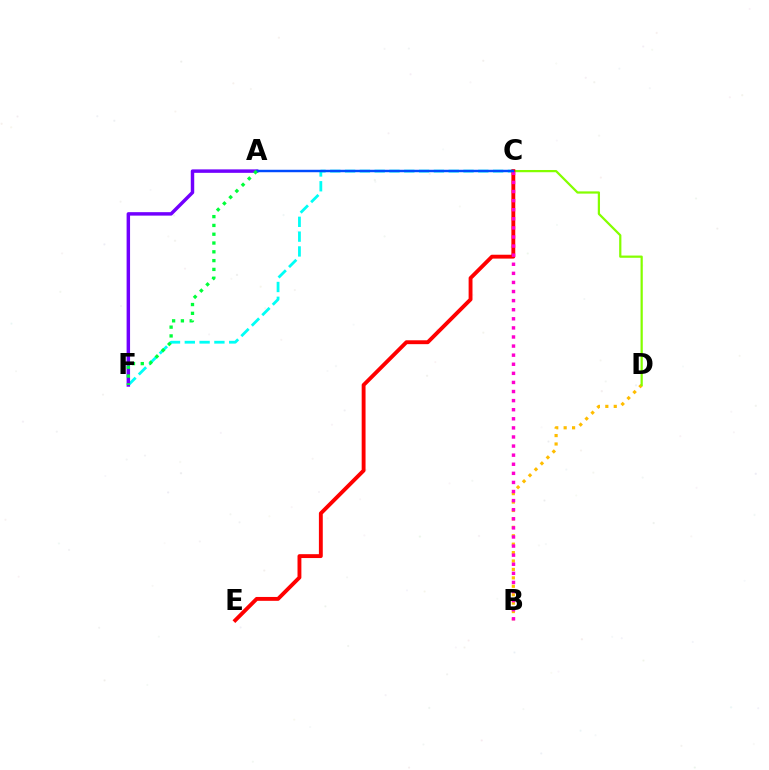{('B', 'D'): [{'color': '#ffbd00', 'line_style': 'dotted', 'thickness': 2.29}], ('C', 'F'): [{'color': '#00fff6', 'line_style': 'dashed', 'thickness': 2.01}], ('A', 'F'): [{'color': '#7200ff', 'line_style': 'solid', 'thickness': 2.49}, {'color': '#00ff39', 'line_style': 'dotted', 'thickness': 2.39}], ('C', 'D'): [{'color': '#84ff00', 'line_style': 'solid', 'thickness': 1.61}], ('C', 'E'): [{'color': '#ff0000', 'line_style': 'solid', 'thickness': 2.79}], ('B', 'C'): [{'color': '#ff00cf', 'line_style': 'dotted', 'thickness': 2.47}], ('A', 'C'): [{'color': '#004bff', 'line_style': 'solid', 'thickness': 1.76}]}